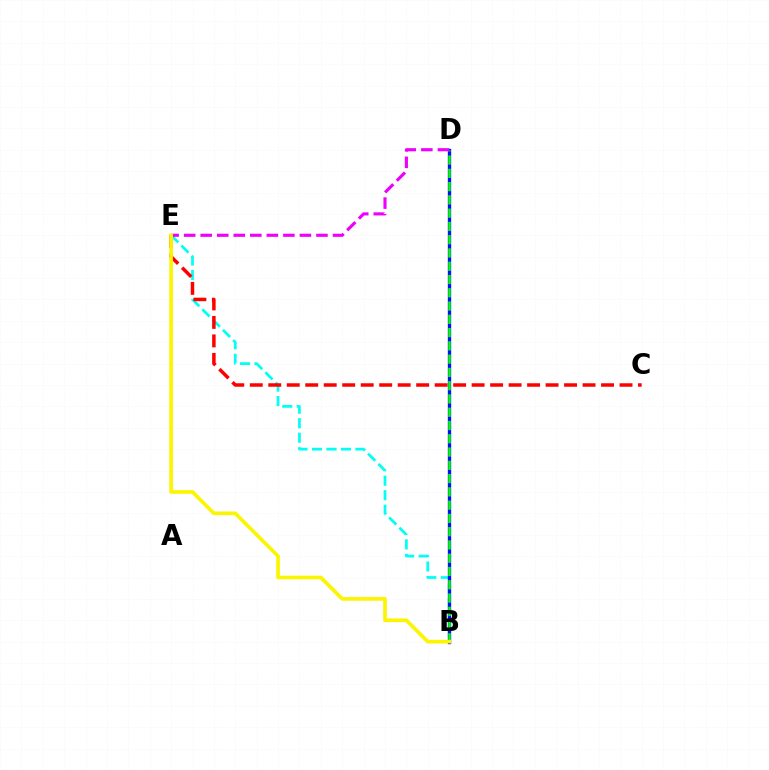{('B', 'E'): [{'color': '#00fff6', 'line_style': 'dashed', 'thickness': 1.97}, {'color': '#fcf500', 'line_style': 'solid', 'thickness': 2.64}], ('B', 'D'): [{'color': '#0010ff', 'line_style': 'solid', 'thickness': 2.4}, {'color': '#08ff00', 'line_style': 'dashed', 'thickness': 1.8}], ('D', 'E'): [{'color': '#ee00ff', 'line_style': 'dashed', 'thickness': 2.25}], ('C', 'E'): [{'color': '#ff0000', 'line_style': 'dashed', 'thickness': 2.51}]}